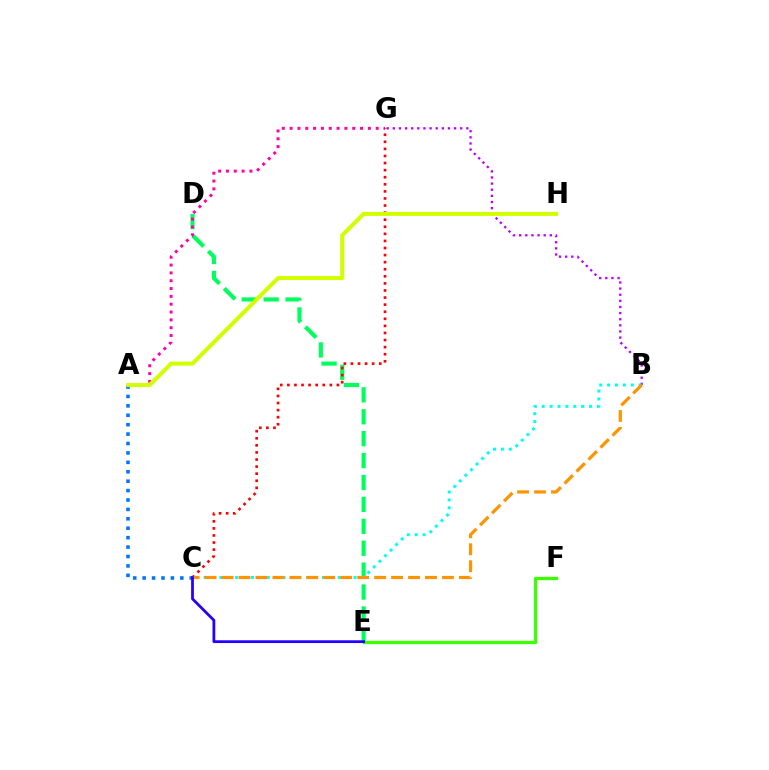{('B', 'G'): [{'color': '#b900ff', 'line_style': 'dotted', 'thickness': 1.66}], ('E', 'F'): [{'color': '#3dff00', 'line_style': 'solid', 'thickness': 2.38}], ('D', 'E'): [{'color': '#00ff5c', 'line_style': 'dashed', 'thickness': 2.98}], ('A', 'G'): [{'color': '#ff00ac', 'line_style': 'dotted', 'thickness': 2.13}], ('B', 'C'): [{'color': '#00fff6', 'line_style': 'dotted', 'thickness': 2.14}, {'color': '#ff9400', 'line_style': 'dashed', 'thickness': 2.3}], ('A', 'C'): [{'color': '#0074ff', 'line_style': 'dotted', 'thickness': 2.56}], ('C', 'G'): [{'color': '#ff0000', 'line_style': 'dotted', 'thickness': 1.92}], ('C', 'E'): [{'color': '#2500ff', 'line_style': 'solid', 'thickness': 2.0}], ('A', 'H'): [{'color': '#d1ff00', 'line_style': 'solid', 'thickness': 2.9}]}